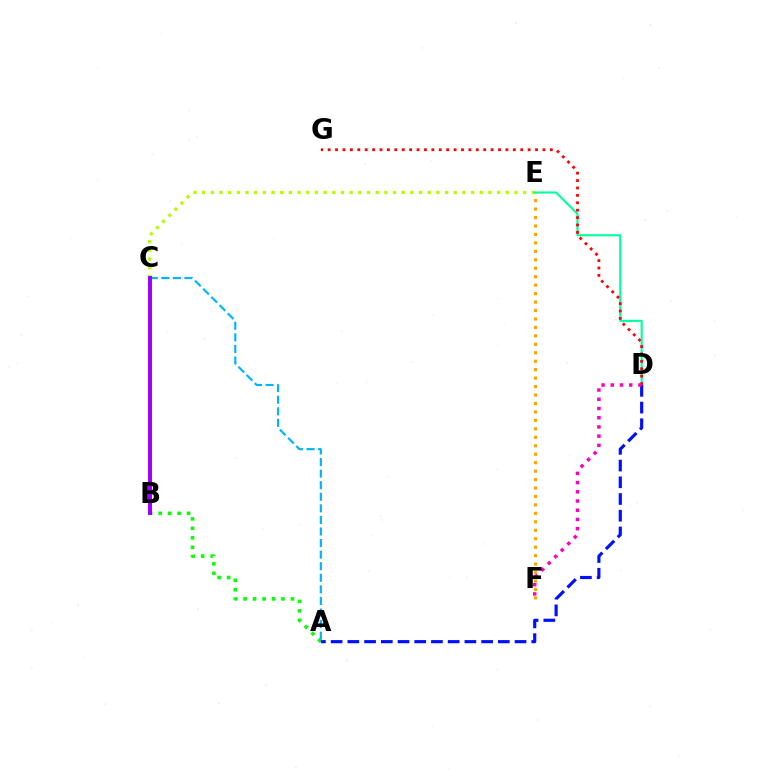{('C', 'E'): [{'color': '#b3ff00', 'line_style': 'dotted', 'thickness': 2.36}], ('D', 'E'): [{'color': '#00ff9d', 'line_style': 'solid', 'thickness': 1.53}], ('A', 'B'): [{'color': '#08ff00', 'line_style': 'dotted', 'thickness': 2.57}], ('D', 'G'): [{'color': '#ff0000', 'line_style': 'dotted', 'thickness': 2.01}], ('A', 'C'): [{'color': '#00b5ff', 'line_style': 'dashed', 'thickness': 1.57}], ('B', 'C'): [{'color': '#9b00ff', 'line_style': 'solid', 'thickness': 2.85}], ('A', 'D'): [{'color': '#0010ff', 'line_style': 'dashed', 'thickness': 2.27}], ('E', 'F'): [{'color': '#ffa500', 'line_style': 'dotted', 'thickness': 2.3}], ('D', 'F'): [{'color': '#ff00bd', 'line_style': 'dotted', 'thickness': 2.5}]}